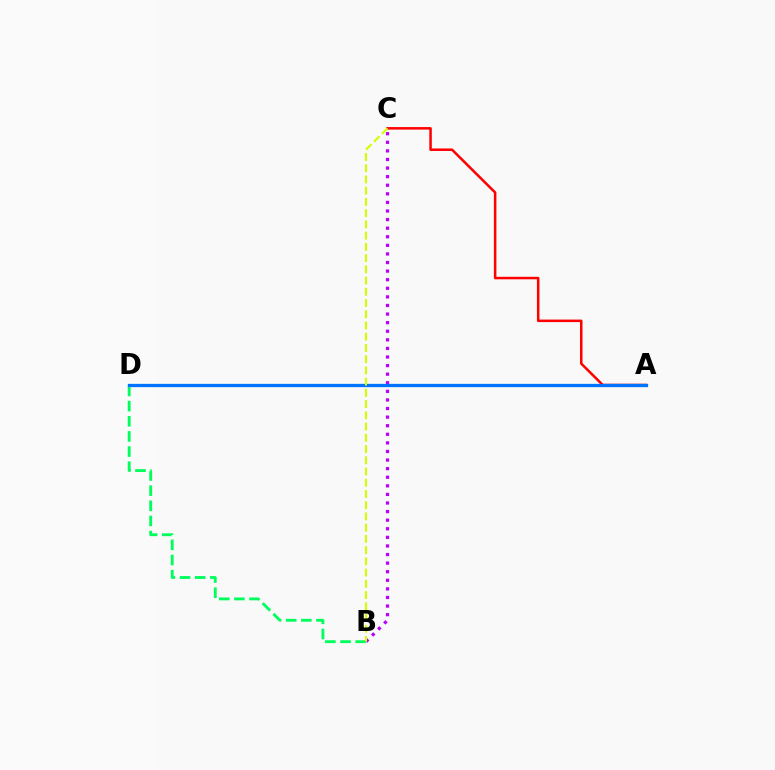{('B', 'D'): [{'color': '#00ff5c', 'line_style': 'dashed', 'thickness': 2.06}], ('B', 'C'): [{'color': '#b900ff', 'line_style': 'dotted', 'thickness': 2.33}, {'color': '#d1ff00', 'line_style': 'dashed', 'thickness': 1.53}], ('A', 'C'): [{'color': '#ff0000', 'line_style': 'solid', 'thickness': 1.81}], ('A', 'D'): [{'color': '#0074ff', 'line_style': 'solid', 'thickness': 2.36}]}